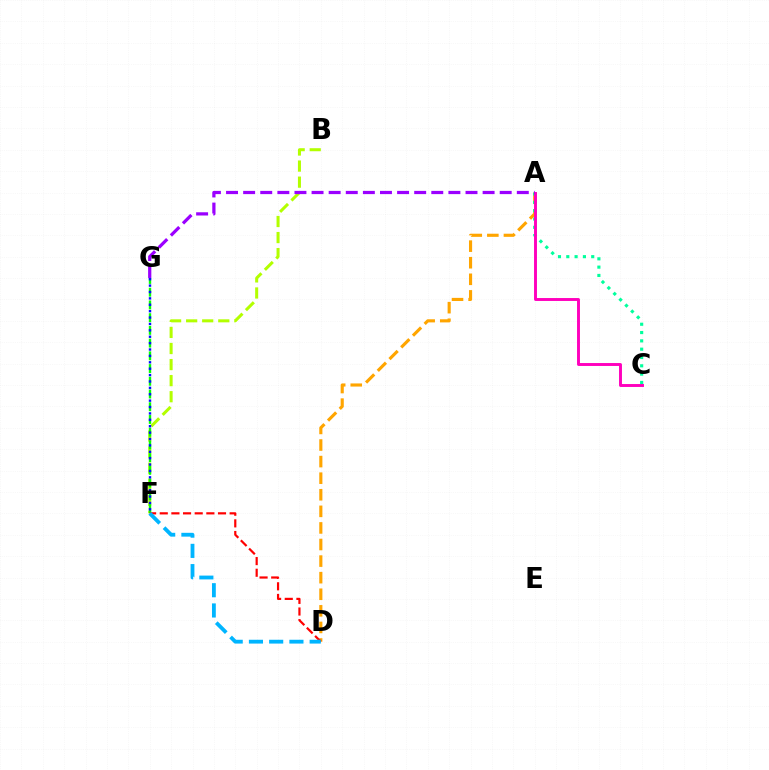{('B', 'F'): [{'color': '#b3ff00', 'line_style': 'dashed', 'thickness': 2.18}], ('A', 'D'): [{'color': '#ffa500', 'line_style': 'dashed', 'thickness': 2.25}], ('F', 'G'): [{'color': '#08ff00', 'line_style': 'dashed', 'thickness': 1.73}, {'color': '#0010ff', 'line_style': 'dotted', 'thickness': 1.74}], ('D', 'F'): [{'color': '#ff0000', 'line_style': 'dashed', 'thickness': 1.58}, {'color': '#00b5ff', 'line_style': 'dashed', 'thickness': 2.75}], ('A', 'C'): [{'color': '#00ff9d', 'line_style': 'dotted', 'thickness': 2.26}, {'color': '#ff00bd', 'line_style': 'solid', 'thickness': 2.11}], ('A', 'G'): [{'color': '#9b00ff', 'line_style': 'dashed', 'thickness': 2.32}]}